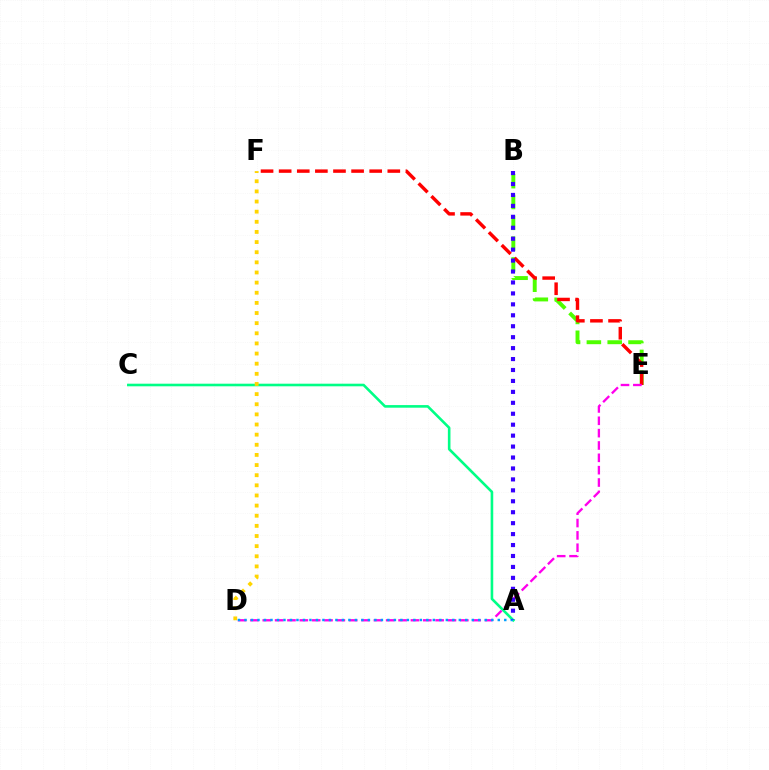{('B', 'E'): [{'color': '#4fff00', 'line_style': 'dashed', 'thickness': 2.83}], ('A', 'C'): [{'color': '#00ff86', 'line_style': 'solid', 'thickness': 1.88}], ('E', 'F'): [{'color': '#ff0000', 'line_style': 'dashed', 'thickness': 2.46}], ('D', 'E'): [{'color': '#ff00ed', 'line_style': 'dashed', 'thickness': 1.68}], ('A', 'D'): [{'color': '#009eff', 'line_style': 'dotted', 'thickness': 1.76}], ('D', 'F'): [{'color': '#ffd500', 'line_style': 'dotted', 'thickness': 2.75}], ('A', 'B'): [{'color': '#3700ff', 'line_style': 'dotted', 'thickness': 2.97}]}